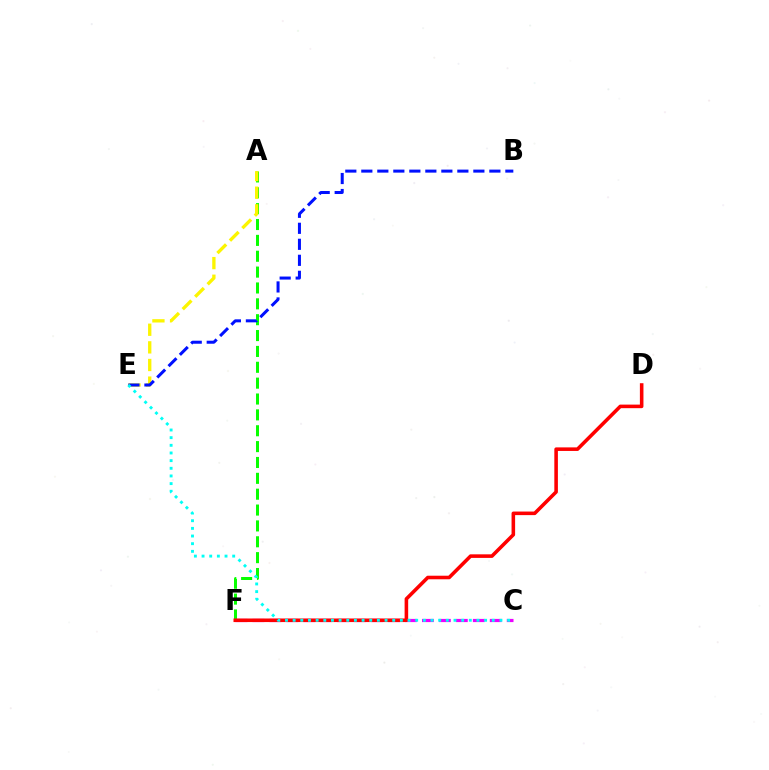{('A', 'F'): [{'color': '#08ff00', 'line_style': 'dashed', 'thickness': 2.15}], ('C', 'F'): [{'color': '#ee00ff', 'line_style': 'dashed', 'thickness': 2.3}], ('D', 'F'): [{'color': '#ff0000', 'line_style': 'solid', 'thickness': 2.57}], ('A', 'E'): [{'color': '#fcf500', 'line_style': 'dashed', 'thickness': 2.39}], ('B', 'E'): [{'color': '#0010ff', 'line_style': 'dashed', 'thickness': 2.17}], ('C', 'E'): [{'color': '#00fff6', 'line_style': 'dotted', 'thickness': 2.08}]}